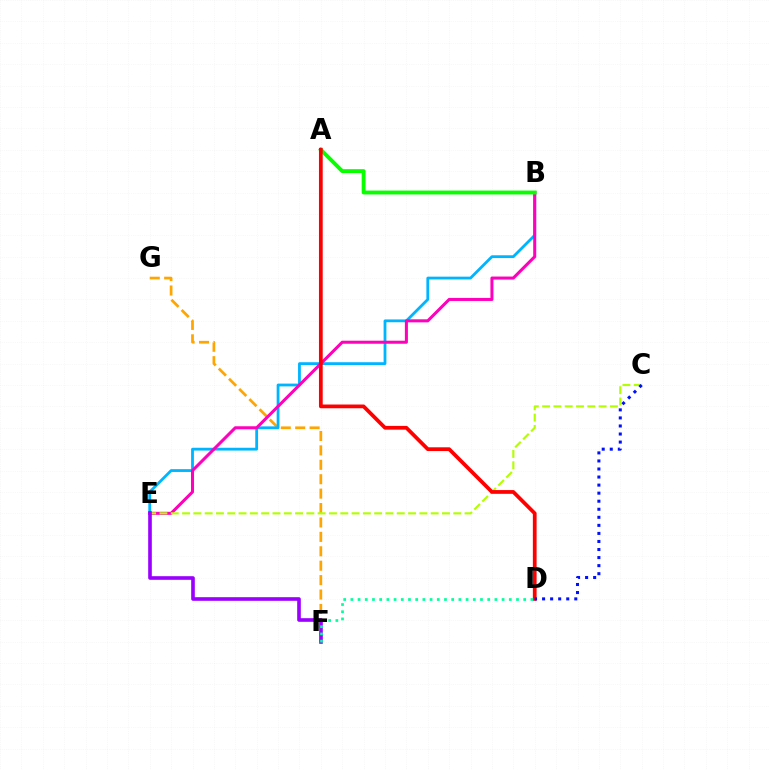{('F', 'G'): [{'color': '#ffa500', 'line_style': 'dashed', 'thickness': 1.96}], ('B', 'E'): [{'color': '#00b5ff', 'line_style': 'solid', 'thickness': 2.02}, {'color': '#ff00bd', 'line_style': 'solid', 'thickness': 2.19}], ('C', 'E'): [{'color': '#b3ff00', 'line_style': 'dashed', 'thickness': 1.54}], ('A', 'B'): [{'color': '#08ff00', 'line_style': 'solid', 'thickness': 2.78}], ('A', 'D'): [{'color': '#ff0000', 'line_style': 'solid', 'thickness': 2.7}], ('E', 'F'): [{'color': '#9b00ff', 'line_style': 'solid', 'thickness': 2.61}], ('C', 'D'): [{'color': '#0010ff', 'line_style': 'dotted', 'thickness': 2.19}], ('D', 'F'): [{'color': '#00ff9d', 'line_style': 'dotted', 'thickness': 1.96}]}